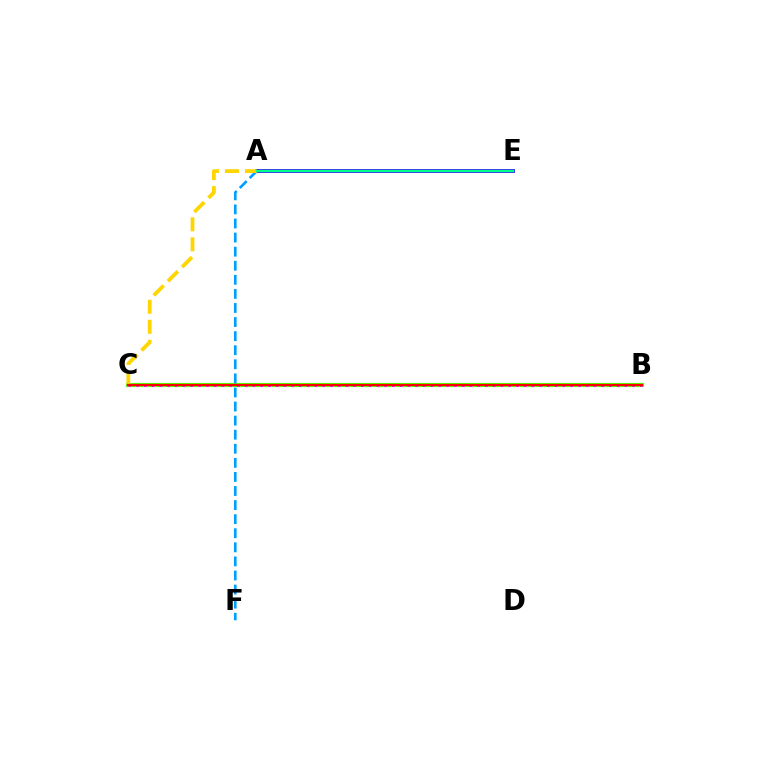{('B', 'C'): [{'color': '#4fff00', 'line_style': 'solid', 'thickness': 2.98}, {'color': '#ff00ed', 'line_style': 'dotted', 'thickness': 2.11}, {'color': '#ff0000', 'line_style': 'solid', 'thickness': 1.55}], ('A', 'E'): [{'color': '#3700ff', 'line_style': 'solid', 'thickness': 2.77}, {'color': '#00ff86', 'line_style': 'solid', 'thickness': 1.78}], ('A', 'F'): [{'color': '#009eff', 'line_style': 'dashed', 'thickness': 1.91}], ('A', 'C'): [{'color': '#ffd500', 'line_style': 'dashed', 'thickness': 2.72}]}